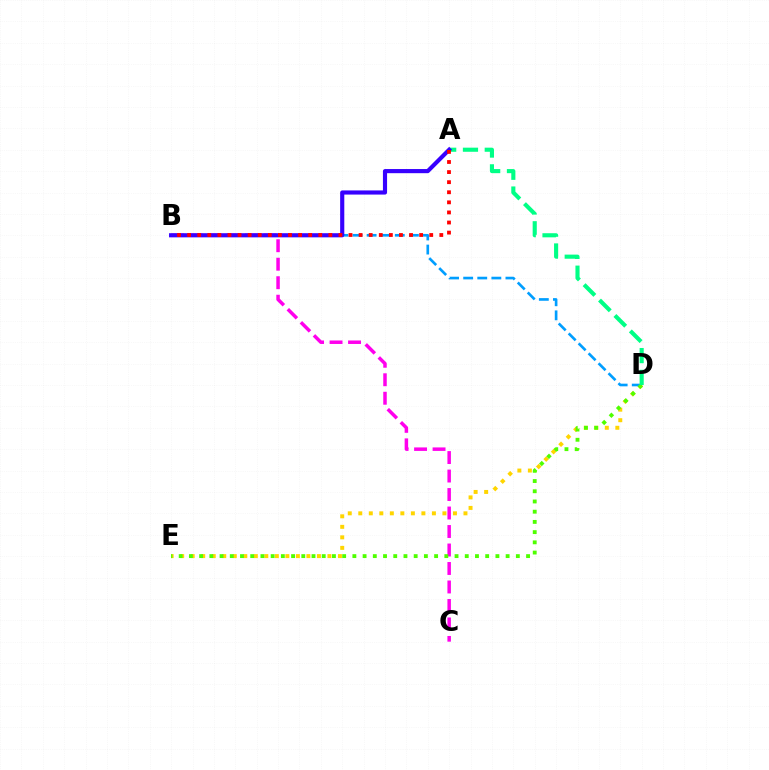{('B', 'C'): [{'color': '#ff00ed', 'line_style': 'dashed', 'thickness': 2.51}], ('D', 'E'): [{'color': '#ffd500', 'line_style': 'dotted', 'thickness': 2.86}, {'color': '#4fff00', 'line_style': 'dotted', 'thickness': 2.78}], ('B', 'D'): [{'color': '#009eff', 'line_style': 'dashed', 'thickness': 1.91}], ('A', 'D'): [{'color': '#00ff86', 'line_style': 'dashed', 'thickness': 2.96}], ('A', 'B'): [{'color': '#3700ff', 'line_style': 'solid', 'thickness': 2.98}, {'color': '#ff0000', 'line_style': 'dotted', 'thickness': 2.74}]}